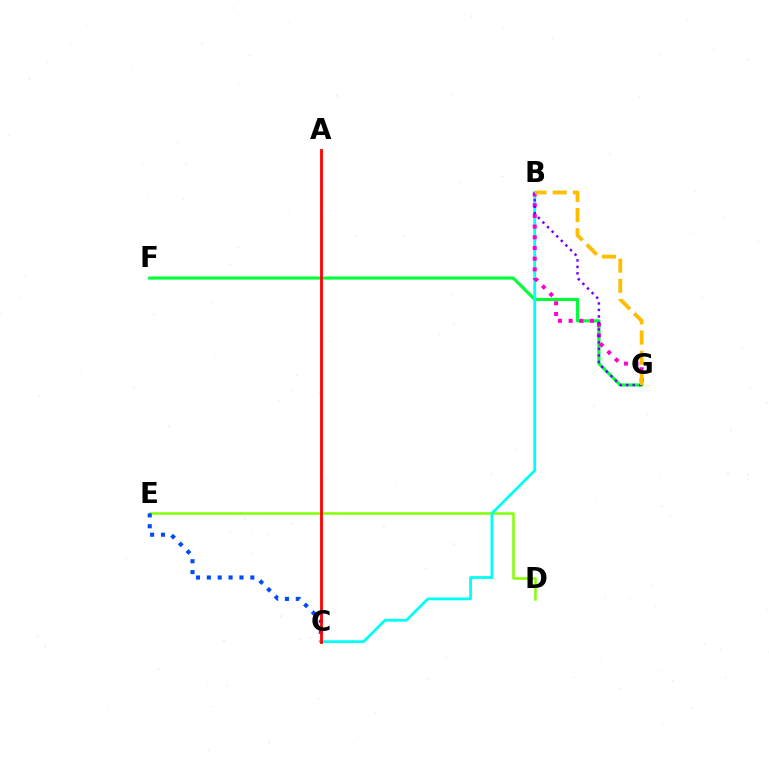{('D', 'E'): [{'color': '#84ff00', 'line_style': 'solid', 'thickness': 1.81}], ('F', 'G'): [{'color': '#00ff39', 'line_style': 'solid', 'thickness': 2.25}], ('C', 'E'): [{'color': '#004bff', 'line_style': 'dotted', 'thickness': 2.95}], ('B', 'C'): [{'color': '#00fff6', 'line_style': 'solid', 'thickness': 2.02}], ('B', 'G'): [{'color': '#ff00cf', 'line_style': 'dotted', 'thickness': 2.91}, {'color': '#7200ff', 'line_style': 'dotted', 'thickness': 1.76}, {'color': '#ffbd00', 'line_style': 'dashed', 'thickness': 2.74}], ('A', 'C'): [{'color': '#ff0000', 'line_style': 'solid', 'thickness': 2.01}]}